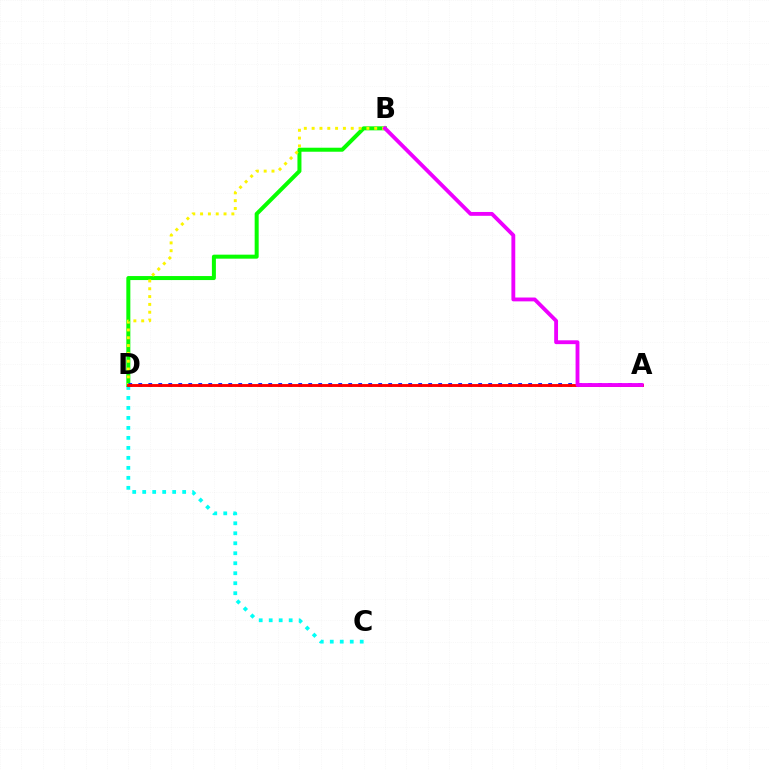{('C', 'D'): [{'color': '#00fff6', 'line_style': 'dotted', 'thickness': 2.71}], ('B', 'D'): [{'color': '#08ff00', 'line_style': 'solid', 'thickness': 2.88}, {'color': '#fcf500', 'line_style': 'dotted', 'thickness': 2.12}], ('A', 'D'): [{'color': '#0010ff', 'line_style': 'dotted', 'thickness': 2.72}, {'color': '#ff0000', 'line_style': 'solid', 'thickness': 2.08}], ('A', 'B'): [{'color': '#ee00ff', 'line_style': 'solid', 'thickness': 2.77}]}